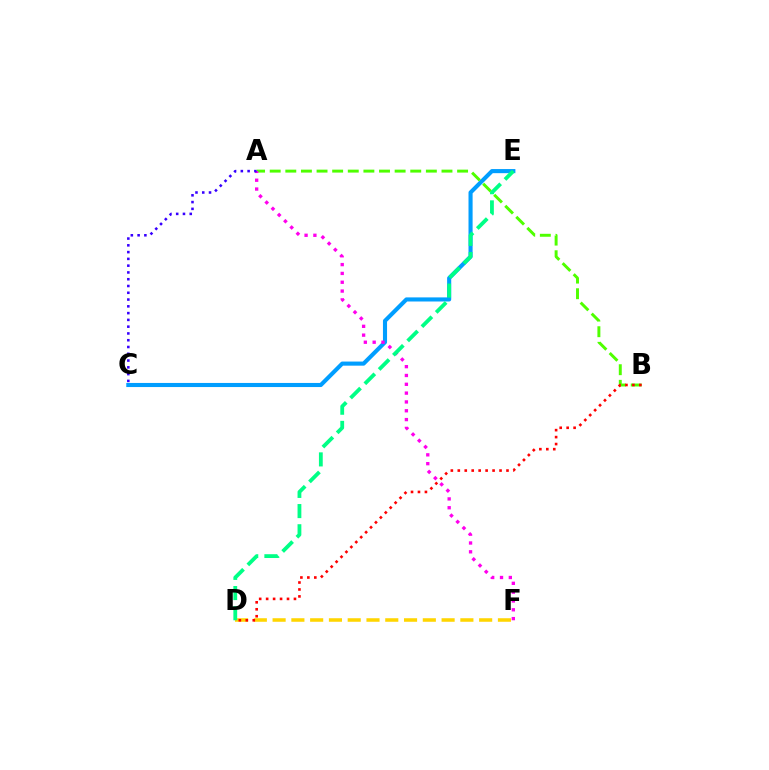{('C', 'E'): [{'color': '#009eff', 'line_style': 'solid', 'thickness': 2.95}], ('A', 'B'): [{'color': '#4fff00', 'line_style': 'dashed', 'thickness': 2.12}], ('A', 'F'): [{'color': '#ff00ed', 'line_style': 'dotted', 'thickness': 2.4}], ('D', 'F'): [{'color': '#ffd500', 'line_style': 'dashed', 'thickness': 2.55}], ('D', 'E'): [{'color': '#00ff86', 'line_style': 'dashed', 'thickness': 2.74}], ('B', 'D'): [{'color': '#ff0000', 'line_style': 'dotted', 'thickness': 1.89}], ('A', 'C'): [{'color': '#3700ff', 'line_style': 'dotted', 'thickness': 1.84}]}